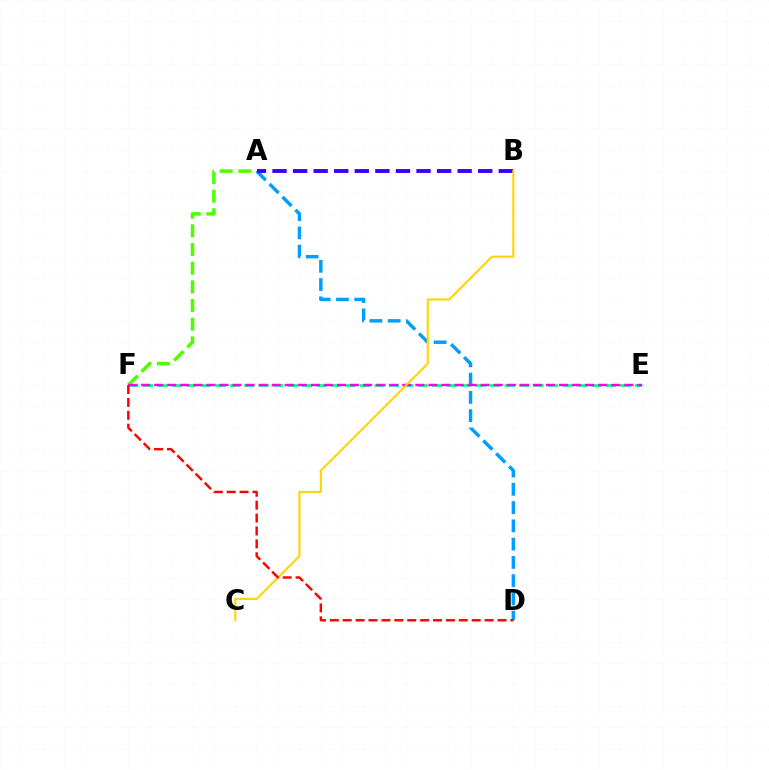{('E', 'F'): [{'color': '#00ff86', 'line_style': 'dashed', 'thickness': 1.96}, {'color': '#ff00ed', 'line_style': 'dashed', 'thickness': 1.77}], ('A', 'D'): [{'color': '#009eff', 'line_style': 'dashed', 'thickness': 2.48}], ('A', 'F'): [{'color': '#4fff00', 'line_style': 'dashed', 'thickness': 2.54}], ('A', 'B'): [{'color': '#3700ff', 'line_style': 'dashed', 'thickness': 2.79}], ('B', 'C'): [{'color': '#ffd500', 'line_style': 'solid', 'thickness': 1.52}], ('D', 'F'): [{'color': '#ff0000', 'line_style': 'dashed', 'thickness': 1.75}]}